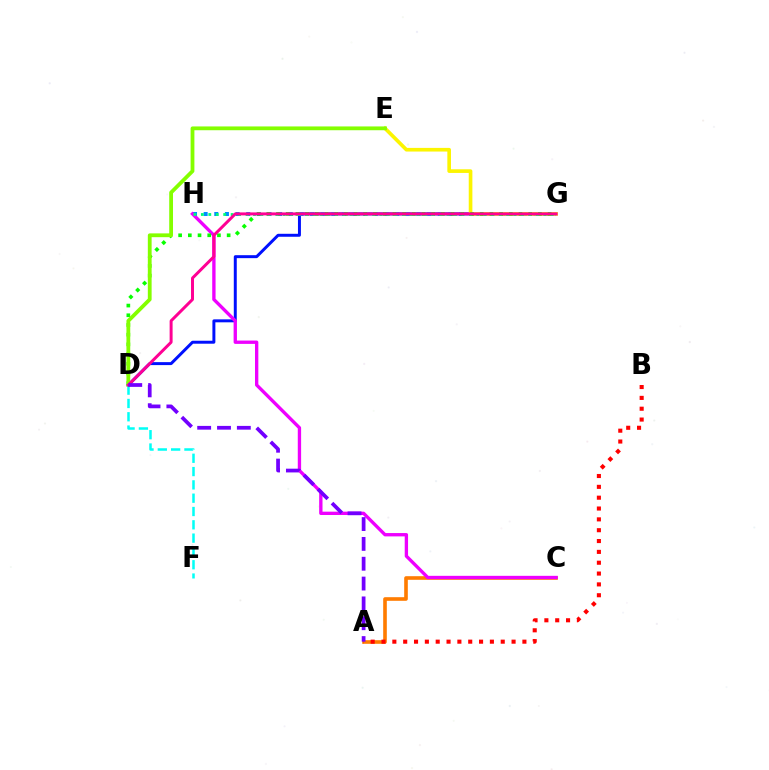{('D', 'G'): [{'color': '#0010ff', 'line_style': 'solid', 'thickness': 2.14}, {'color': '#08ff00', 'line_style': 'dotted', 'thickness': 2.64}, {'color': '#ff0094', 'line_style': 'solid', 'thickness': 2.14}], ('G', 'H'): [{'color': '#008cff', 'line_style': 'dotted', 'thickness': 2.89}, {'color': '#00ff74', 'line_style': 'dotted', 'thickness': 2.02}], ('A', 'C'): [{'color': '#ff7c00', 'line_style': 'solid', 'thickness': 2.61}], ('C', 'H'): [{'color': '#ee00ff', 'line_style': 'solid', 'thickness': 2.4}], ('E', 'G'): [{'color': '#fcf500', 'line_style': 'solid', 'thickness': 2.63}], ('D', 'E'): [{'color': '#84ff00', 'line_style': 'solid', 'thickness': 2.73}], ('D', 'F'): [{'color': '#00fff6', 'line_style': 'dashed', 'thickness': 1.81}], ('A', 'B'): [{'color': '#ff0000', 'line_style': 'dotted', 'thickness': 2.94}], ('A', 'D'): [{'color': '#7200ff', 'line_style': 'dashed', 'thickness': 2.69}]}